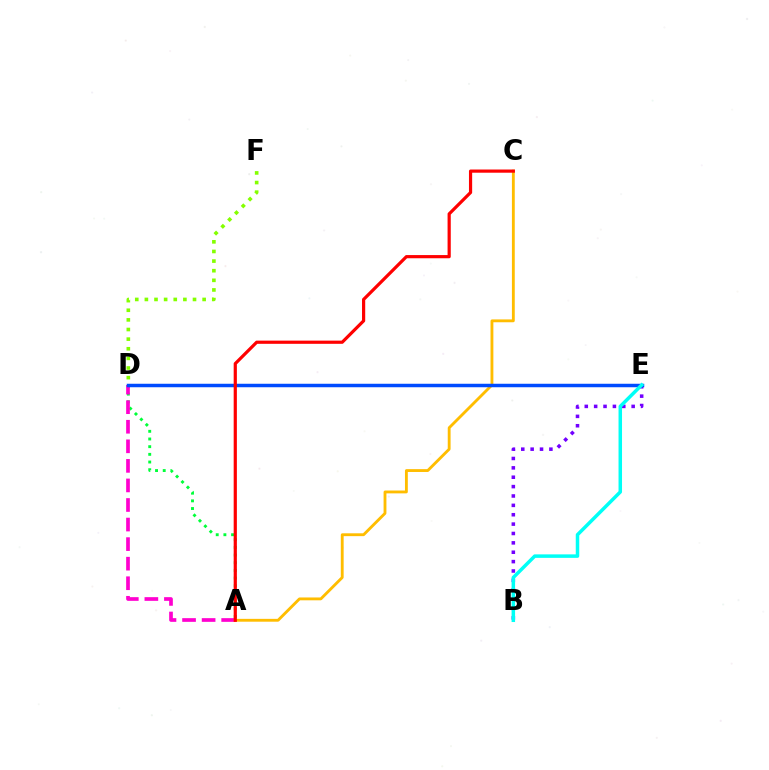{('B', 'E'): [{'color': '#7200ff', 'line_style': 'dotted', 'thickness': 2.55}, {'color': '#00fff6', 'line_style': 'solid', 'thickness': 2.52}], ('A', 'D'): [{'color': '#00ff39', 'line_style': 'dotted', 'thickness': 2.09}, {'color': '#ff00cf', 'line_style': 'dashed', 'thickness': 2.66}], ('D', 'F'): [{'color': '#84ff00', 'line_style': 'dotted', 'thickness': 2.61}], ('A', 'C'): [{'color': '#ffbd00', 'line_style': 'solid', 'thickness': 2.05}, {'color': '#ff0000', 'line_style': 'solid', 'thickness': 2.3}], ('D', 'E'): [{'color': '#004bff', 'line_style': 'solid', 'thickness': 2.51}]}